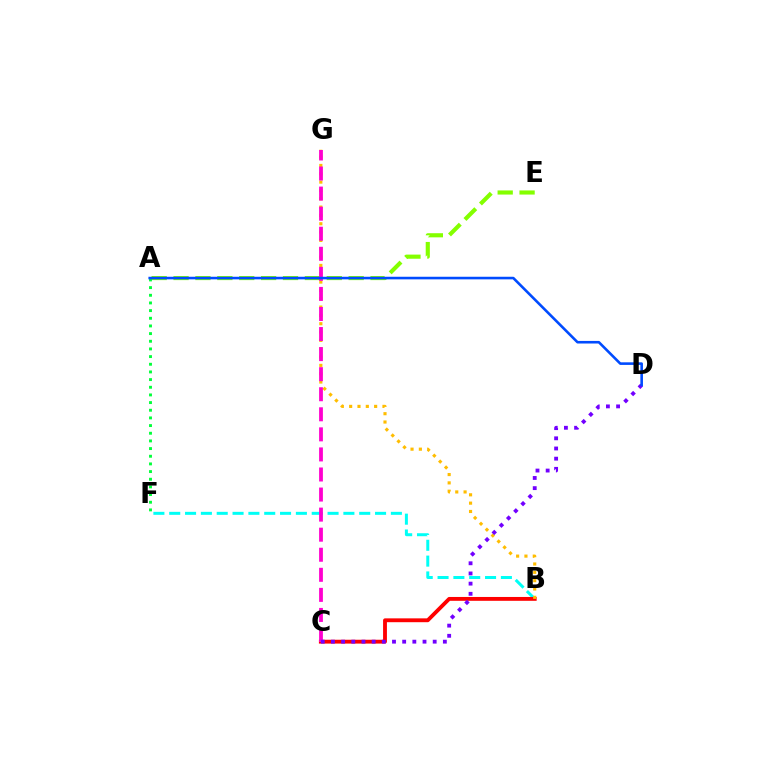{('B', 'F'): [{'color': '#00fff6', 'line_style': 'dashed', 'thickness': 2.15}], ('B', 'C'): [{'color': '#ff0000', 'line_style': 'solid', 'thickness': 2.77}], ('A', 'E'): [{'color': '#84ff00', 'line_style': 'dashed', 'thickness': 2.97}], ('B', 'G'): [{'color': '#ffbd00', 'line_style': 'dotted', 'thickness': 2.26}], ('A', 'F'): [{'color': '#00ff39', 'line_style': 'dotted', 'thickness': 2.08}], ('C', 'G'): [{'color': '#ff00cf', 'line_style': 'dashed', 'thickness': 2.73}], ('C', 'D'): [{'color': '#7200ff', 'line_style': 'dotted', 'thickness': 2.76}], ('A', 'D'): [{'color': '#004bff', 'line_style': 'solid', 'thickness': 1.87}]}